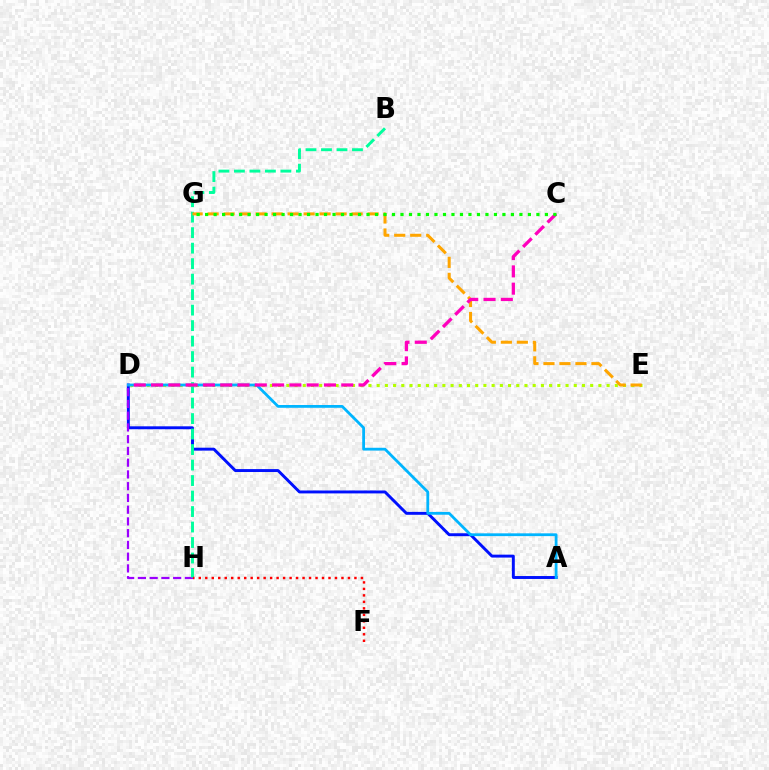{('D', 'E'): [{'color': '#b3ff00', 'line_style': 'dotted', 'thickness': 2.23}], ('A', 'D'): [{'color': '#0010ff', 'line_style': 'solid', 'thickness': 2.11}, {'color': '#00b5ff', 'line_style': 'solid', 'thickness': 2.01}], ('D', 'H'): [{'color': '#9b00ff', 'line_style': 'dashed', 'thickness': 1.6}], ('B', 'H'): [{'color': '#00ff9d', 'line_style': 'dashed', 'thickness': 2.1}], ('E', 'G'): [{'color': '#ffa500', 'line_style': 'dashed', 'thickness': 2.17}], ('C', 'D'): [{'color': '#ff00bd', 'line_style': 'dashed', 'thickness': 2.35}], ('C', 'G'): [{'color': '#08ff00', 'line_style': 'dotted', 'thickness': 2.31}], ('F', 'H'): [{'color': '#ff0000', 'line_style': 'dotted', 'thickness': 1.76}]}